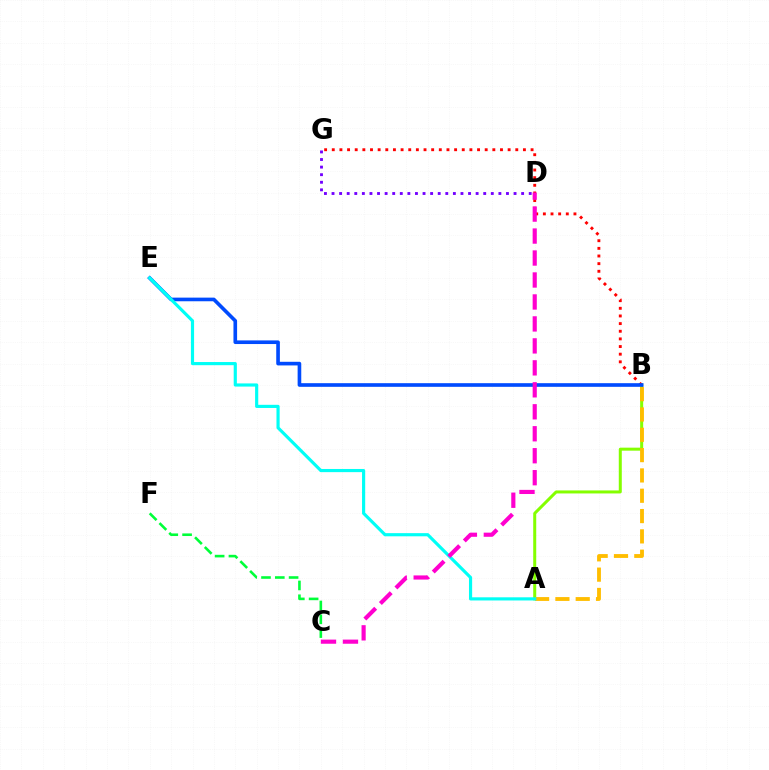{('D', 'G'): [{'color': '#7200ff', 'line_style': 'dotted', 'thickness': 2.06}], ('A', 'B'): [{'color': '#84ff00', 'line_style': 'solid', 'thickness': 2.17}, {'color': '#ffbd00', 'line_style': 'dashed', 'thickness': 2.76}], ('B', 'G'): [{'color': '#ff0000', 'line_style': 'dotted', 'thickness': 2.08}], ('C', 'F'): [{'color': '#00ff39', 'line_style': 'dashed', 'thickness': 1.88}], ('B', 'E'): [{'color': '#004bff', 'line_style': 'solid', 'thickness': 2.62}], ('A', 'E'): [{'color': '#00fff6', 'line_style': 'solid', 'thickness': 2.28}], ('C', 'D'): [{'color': '#ff00cf', 'line_style': 'dashed', 'thickness': 2.98}]}